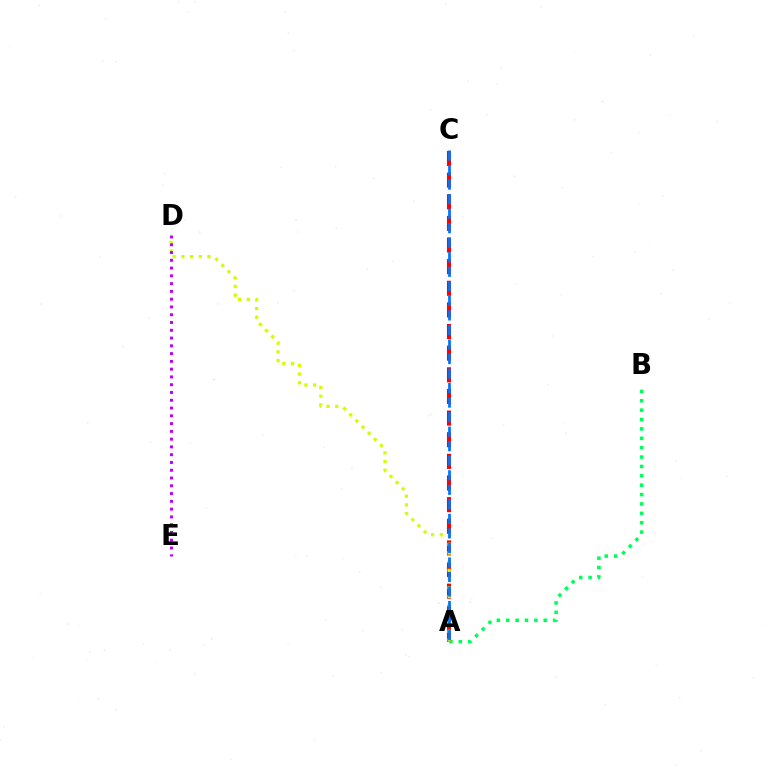{('A', 'B'): [{'color': '#00ff5c', 'line_style': 'dotted', 'thickness': 2.55}], ('A', 'C'): [{'color': '#ff0000', 'line_style': 'dashed', 'thickness': 2.94}, {'color': '#0074ff', 'line_style': 'dashed', 'thickness': 1.97}], ('A', 'D'): [{'color': '#d1ff00', 'line_style': 'dotted', 'thickness': 2.36}], ('D', 'E'): [{'color': '#b900ff', 'line_style': 'dotted', 'thickness': 2.11}]}